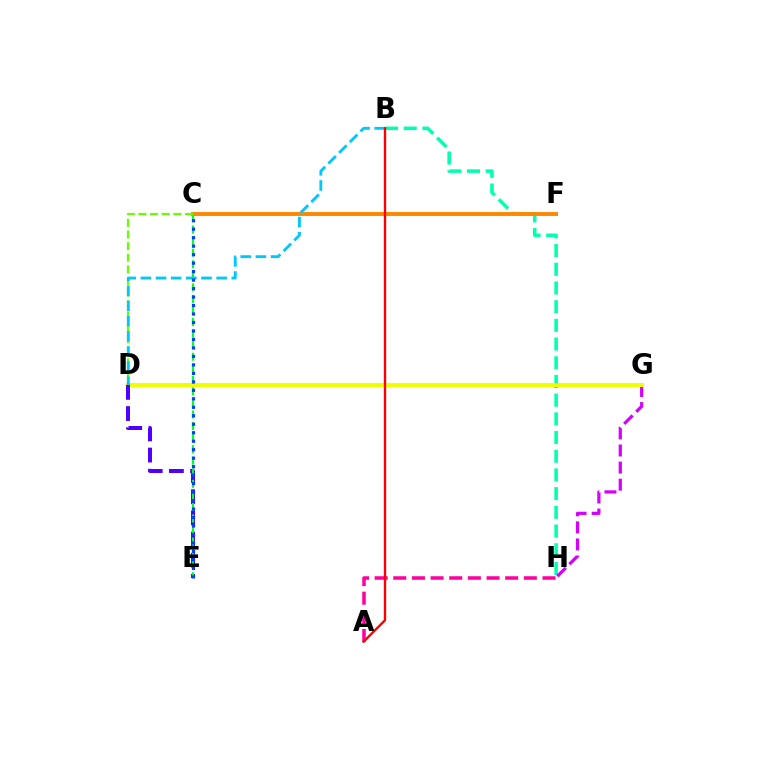{('B', 'H'): [{'color': '#00ffaf', 'line_style': 'dashed', 'thickness': 2.54}], ('G', 'H'): [{'color': '#d600ff', 'line_style': 'dashed', 'thickness': 2.32}], ('D', 'G'): [{'color': '#eeff00', 'line_style': 'solid', 'thickness': 2.91}], ('C', 'F'): [{'color': '#ff8800', 'line_style': 'solid', 'thickness': 2.82}], ('A', 'H'): [{'color': '#ff00a0', 'line_style': 'dashed', 'thickness': 2.53}], ('D', 'E'): [{'color': '#4f00ff', 'line_style': 'dashed', 'thickness': 2.88}], ('C', 'E'): [{'color': '#00ff27', 'line_style': 'dashed', 'thickness': 1.57}, {'color': '#003fff', 'line_style': 'dotted', 'thickness': 2.3}], ('C', 'D'): [{'color': '#66ff00', 'line_style': 'dashed', 'thickness': 1.58}], ('B', 'D'): [{'color': '#00c7ff', 'line_style': 'dashed', 'thickness': 2.06}], ('A', 'B'): [{'color': '#ff0000', 'line_style': 'solid', 'thickness': 1.71}]}